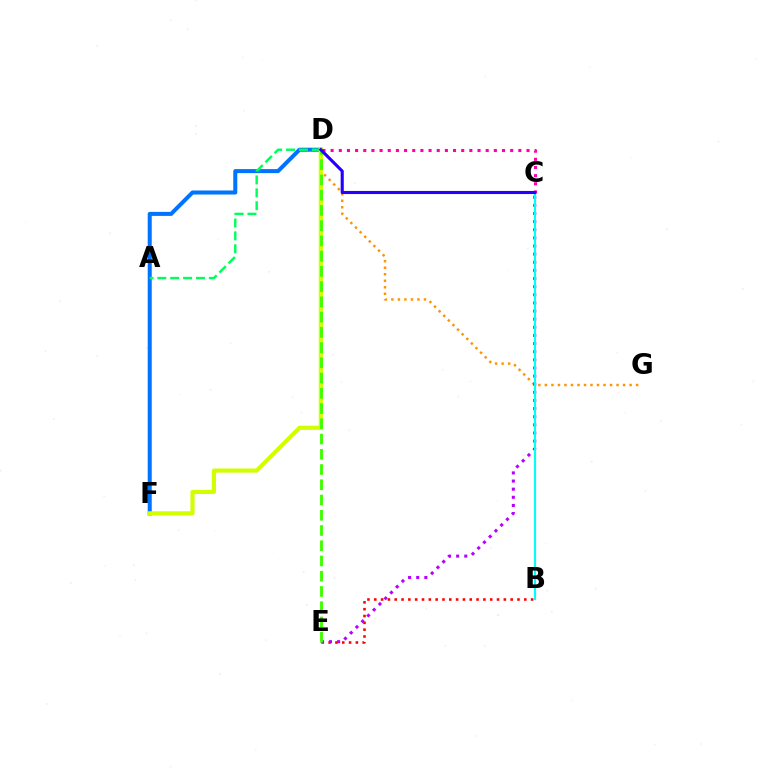{('D', 'G'): [{'color': '#ff9400', 'line_style': 'dotted', 'thickness': 1.77}], ('B', 'E'): [{'color': '#ff0000', 'line_style': 'dotted', 'thickness': 1.85}], ('C', 'D'): [{'color': '#ff00ac', 'line_style': 'dotted', 'thickness': 2.22}, {'color': '#2500ff', 'line_style': 'solid', 'thickness': 2.24}], ('C', 'E'): [{'color': '#b900ff', 'line_style': 'dotted', 'thickness': 2.21}], ('D', 'F'): [{'color': '#0074ff', 'line_style': 'solid', 'thickness': 2.9}, {'color': '#d1ff00', 'line_style': 'solid', 'thickness': 2.99}], ('A', 'D'): [{'color': '#00ff5c', 'line_style': 'dashed', 'thickness': 1.75}], ('B', 'C'): [{'color': '#00fff6', 'line_style': 'solid', 'thickness': 1.54}], ('D', 'E'): [{'color': '#3dff00', 'line_style': 'dashed', 'thickness': 2.07}]}